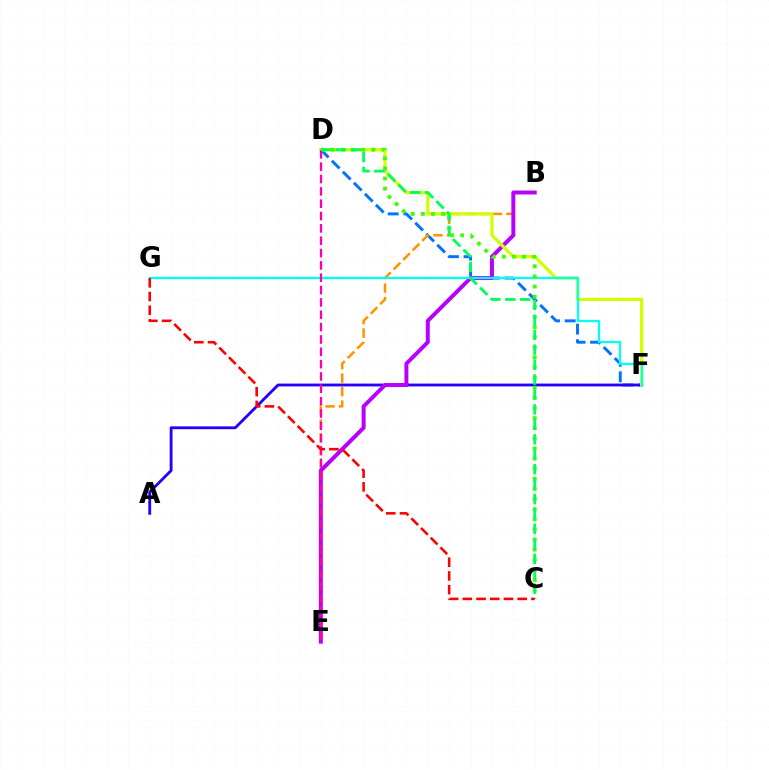{('D', 'F'): [{'color': '#0074ff', 'line_style': 'dashed', 'thickness': 2.12}, {'color': '#d1ff00', 'line_style': 'solid', 'thickness': 2.32}], ('B', 'E'): [{'color': '#ff9400', 'line_style': 'dashed', 'thickness': 1.83}, {'color': '#b900ff', 'line_style': 'solid', 'thickness': 2.86}], ('A', 'F'): [{'color': '#2500ff', 'line_style': 'solid', 'thickness': 2.04}], ('F', 'G'): [{'color': '#00fff6', 'line_style': 'solid', 'thickness': 1.66}], ('C', 'D'): [{'color': '#3dff00', 'line_style': 'dotted', 'thickness': 2.75}, {'color': '#00ff5c', 'line_style': 'dashed', 'thickness': 2.03}], ('D', 'E'): [{'color': '#ff00ac', 'line_style': 'dashed', 'thickness': 1.68}], ('C', 'G'): [{'color': '#ff0000', 'line_style': 'dashed', 'thickness': 1.86}]}